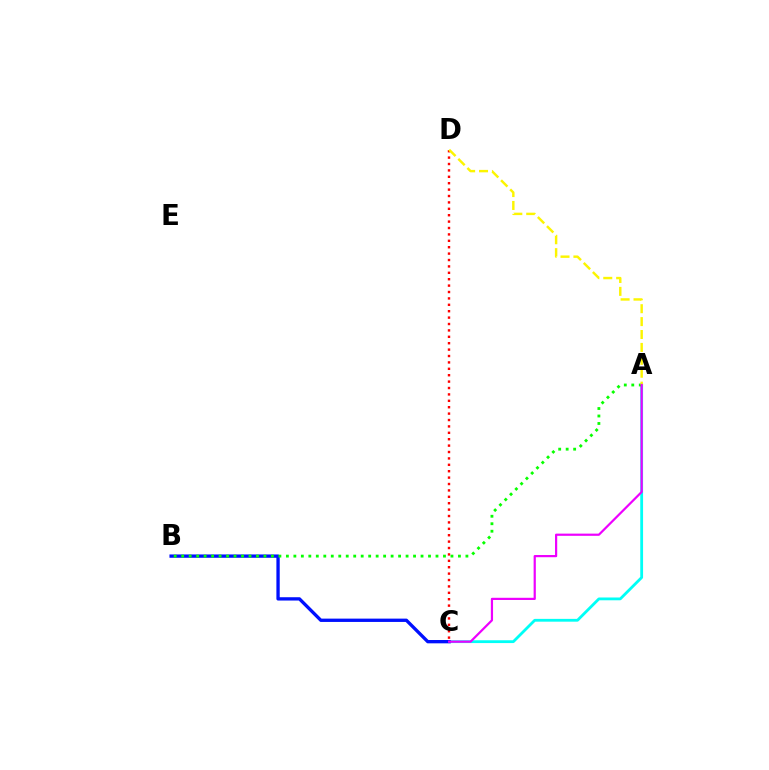{('A', 'C'): [{'color': '#00fff6', 'line_style': 'solid', 'thickness': 2.02}, {'color': '#ee00ff', 'line_style': 'solid', 'thickness': 1.59}], ('B', 'C'): [{'color': '#0010ff', 'line_style': 'solid', 'thickness': 2.39}], ('C', 'D'): [{'color': '#ff0000', 'line_style': 'dotted', 'thickness': 1.74}], ('A', 'B'): [{'color': '#08ff00', 'line_style': 'dotted', 'thickness': 2.03}], ('A', 'D'): [{'color': '#fcf500', 'line_style': 'dashed', 'thickness': 1.75}]}